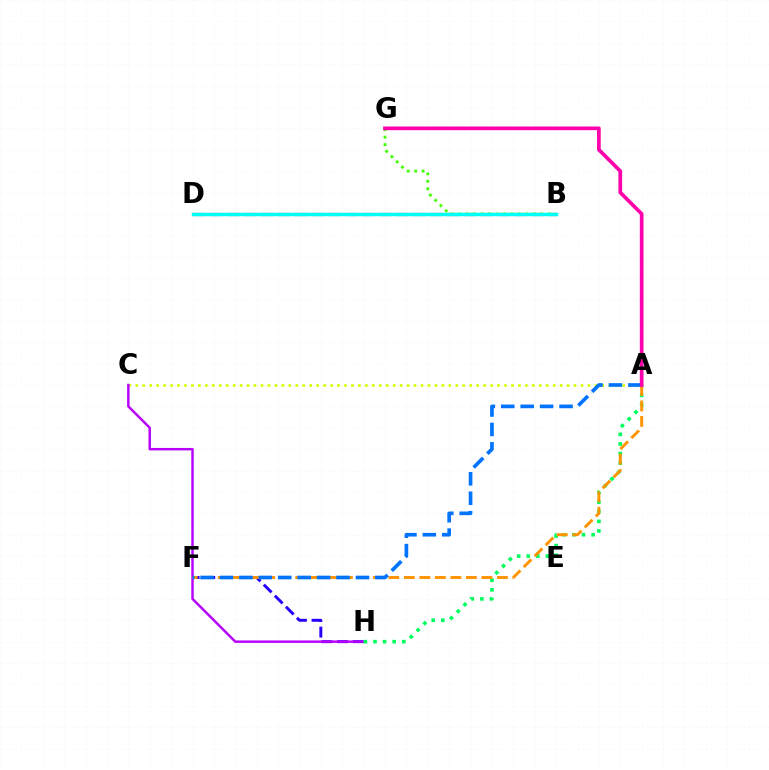{('F', 'H'): [{'color': '#2500ff', 'line_style': 'dashed', 'thickness': 2.12}], ('A', 'C'): [{'color': '#d1ff00', 'line_style': 'dotted', 'thickness': 1.89}], ('C', 'H'): [{'color': '#b900ff', 'line_style': 'solid', 'thickness': 1.76}], ('A', 'H'): [{'color': '#00ff5c', 'line_style': 'dotted', 'thickness': 2.6}], ('B', 'D'): [{'color': '#ff0000', 'line_style': 'dashed', 'thickness': 2.3}, {'color': '#00fff6', 'line_style': 'solid', 'thickness': 2.49}], ('A', 'F'): [{'color': '#ff9400', 'line_style': 'dashed', 'thickness': 2.11}, {'color': '#0074ff', 'line_style': 'dashed', 'thickness': 2.64}], ('B', 'G'): [{'color': '#3dff00', 'line_style': 'dotted', 'thickness': 2.02}], ('A', 'G'): [{'color': '#ff00ac', 'line_style': 'solid', 'thickness': 2.66}]}